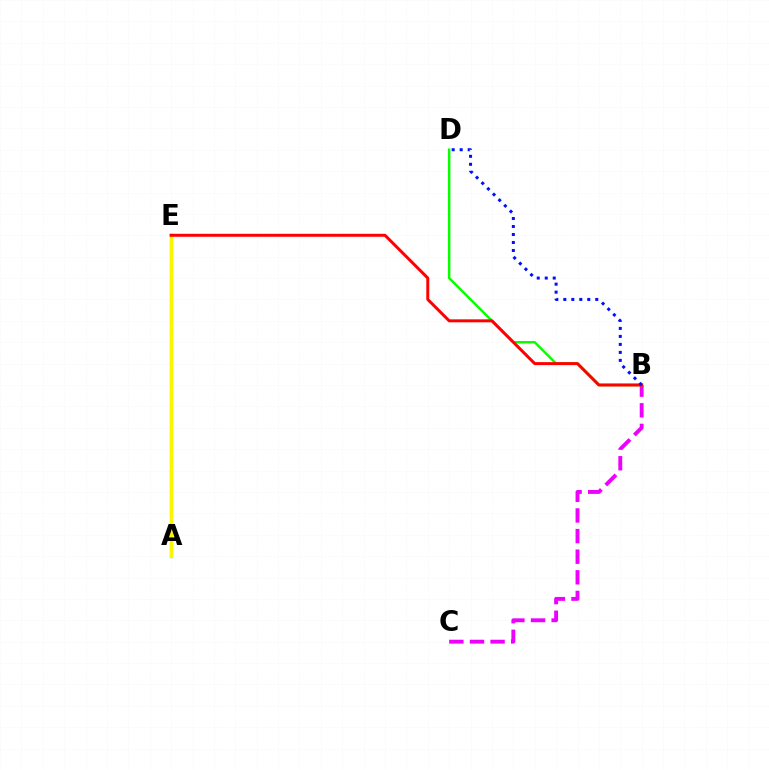{('B', 'C'): [{'color': '#ee00ff', 'line_style': 'dashed', 'thickness': 2.8}], ('B', 'D'): [{'color': '#08ff00', 'line_style': 'solid', 'thickness': 1.77}, {'color': '#0010ff', 'line_style': 'dotted', 'thickness': 2.17}], ('A', 'E'): [{'color': '#00fff6', 'line_style': 'solid', 'thickness': 2.37}, {'color': '#fcf500', 'line_style': 'solid', 'thickness': 2.33}], ('B', 'E'): [{'color': '#ff0000', 'line_style': 'solid', 'thickness': 2.15}]}